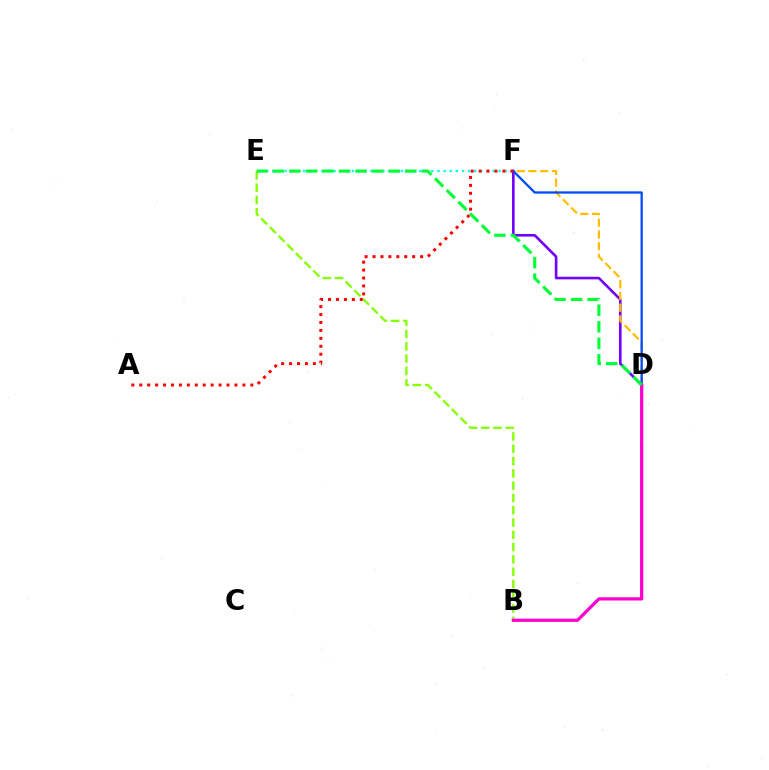{('B', 'E'): [{'color': '#84ff00', 'line_style': 'dashed', 'thickness': 1.67}], ('E', 'F'): [{'color': '#00fff6', 'line_style': 'dotted', 'thickness': 1.66}], ('D', 'F'): [{'color': '#7200ff', 'line_style': 'solid', 'thickness': 1.88}, {'color': '#ffbd00', 'line_style': 'dashed', 'thickness': 1.59}, {'color': '#004bff', 'line_style': 'solid', 'thickness': 1.65}], ('A', 'F'): [{'color': '#ff0000', 'line_style': 'dotted', 'thickness': 2.16}], ('B', 'D'): [{'color': '#ff00cf', 'line_style': 'solid', 'thickness': 2.32}], ('D', 'E'): [{'color': '#00ff39', 'line_style': 'dashed', 'thickness': 2.25}]}